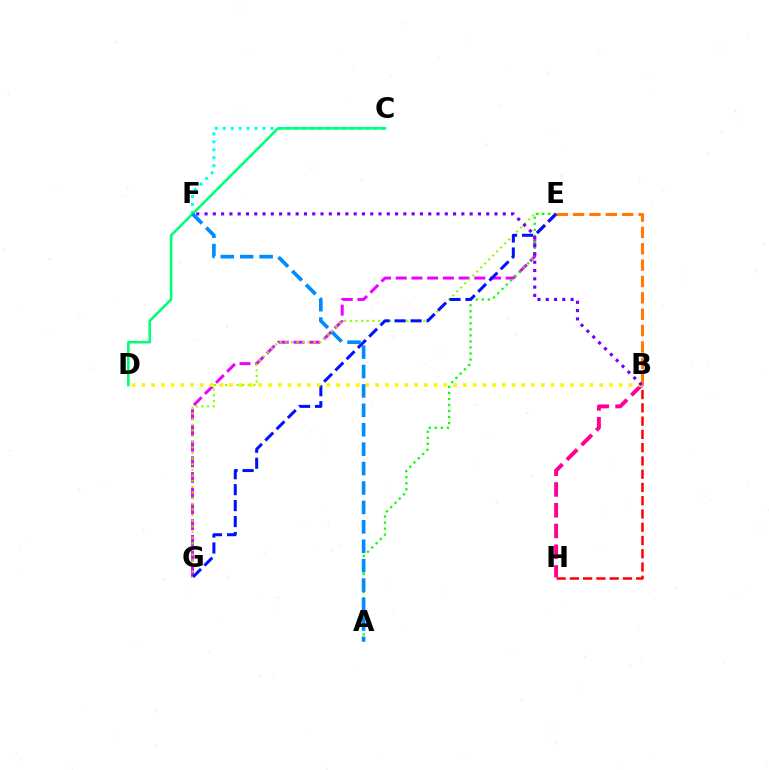{('E', 'G'): [{'color': '#ee00ff', 'line_style': 'dashed', 'thickness': 2.13}, {'color': '#84ff00', 'line_style': 'dotted', 'thickness': 1.53}, {'color': '#0010ff', 'line_style': 'dashed', 'thickness': 2.17}], ('B', 'H'): [{'color': '#ff0000', 'line_style': 'dashed', 'thickness': 1.8}, {'color': '#ff0094', 'line_style': 'dashed', 'thickness': 2.82}], ('B', 'E'): [{'color': '#ff7c00', 'line_style': 'dashed', 'thickness': 2.22}], ('C', 'F'): [{'color': '#00fff6', 'line_style': 'dotted', 'thickness': 2.16}], ('C', 'D'): [{'color': '#00ff74', 'line_style': 'solid', 'thickness': 1.86}], ('A', 'E'): [{'color': '#08ff00', 'line_style': 'dotted', 'thickness': 1.64}], ('B', 'D'): [{'color': '#fcf500', 'line_style': 'dotted', 'thickness': 2.65}], ('A', 'F'): [{'color': '#008cff', 'line_style': 'dashed', 'thickness': 2.64}], ('B', 'F'): [{'color': '#7200ff', 'line_style': 'dotted', 'thickness': 2.25}]}